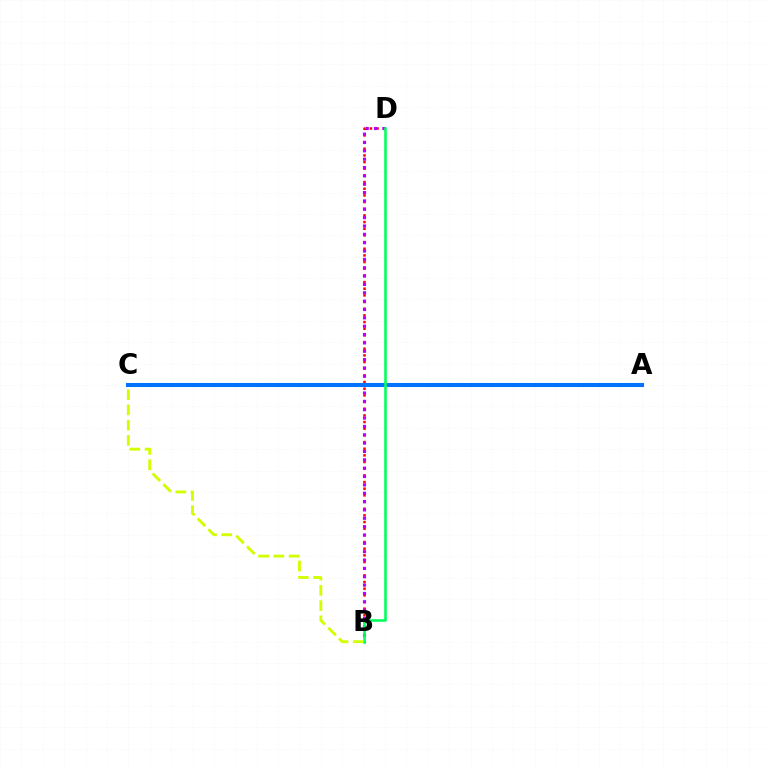{('B', 'D'): [{'color': '#ff0000', 'line_style': 'dotted', 'thickness': 1.81}, {'color': '#b900ff', 'line_style': 'dotted', 'thickness': 2.27}, {'color': '#00ff5c', 'line_style': 'solid', 'thickness': 1.85}], ('A', 'C'): [{'color': '#0074ff', 'line_style': 'solid', 'thickness': 2.91}], ('B', 'C'): [{'color': '#d1ff00', 'line_style': 'dashed', 'thickness': 2.07}]}